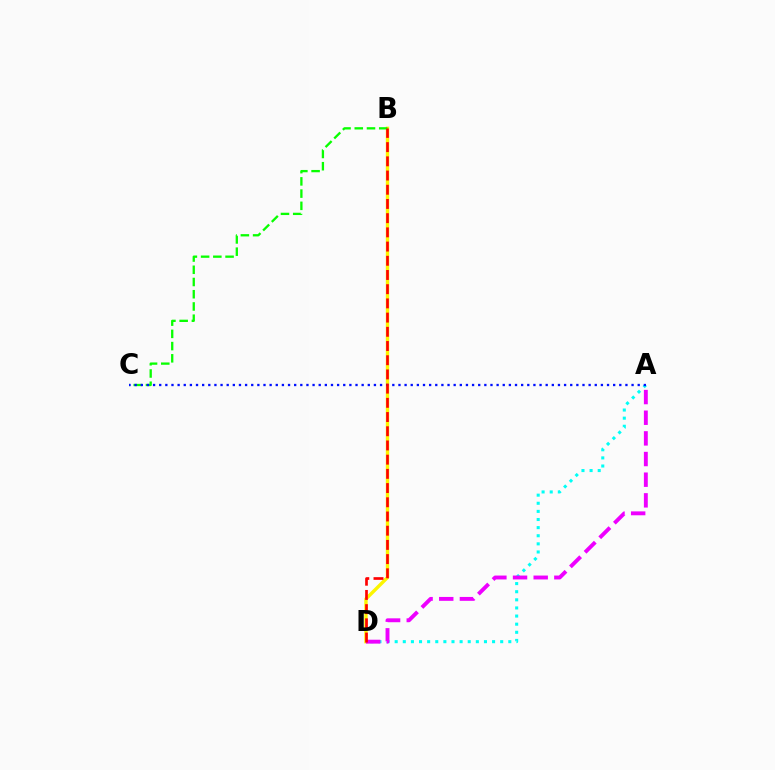{('B', 'D'): [{'color': '#fcf500', 'line_style': 'solid', 'thickness': 2.44}, {'color': '#ff0000', 'line_style': 'dashed', 'thickness': 1.93}], ('B', 'C'): [{'color': '#08ff00', 'line_style': 'dashed', 'thickness': 1.66}], ('A', 'D'): [{'color': '#00fff6', 'line_style': 'dotted', 'thickness': 2.21}, {'color': '#ee00ff', 'line_style': 'dashed', 'thickness': 2.81}], ('A', 'C'): [{'color': '#0010ff', 'line_style': 'dotted', 'thickness': 1.67}]}